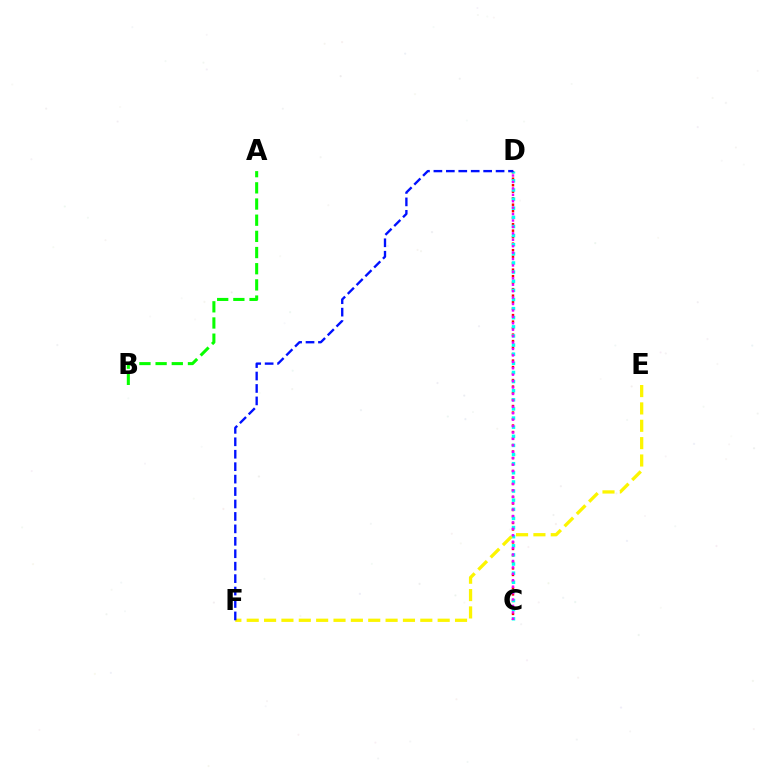{('C', 'D'): [{'color': '#ff0000', 'line_style': 'dotted', 'thickness': 1.76}, {'color': '#00fff6', 'line_style': 'dotted', 'thickness': 2.48}, {'color': '#ee00ff', 'line_style': 'dotted', 'thickness': 1.75}], ('E', 'F'): [{'color': '#fcf500', 'line_style': 'dashed', 'thickness': 2.36}], ('A', 'B'): [{'color': '#08ff00', 'line_style': 'dashed', 'thickness': 2.2}], ('D', 'F'): [{'color': '#0010ff', 'line_style': 'dashed', 'thickness': 1.69}]}